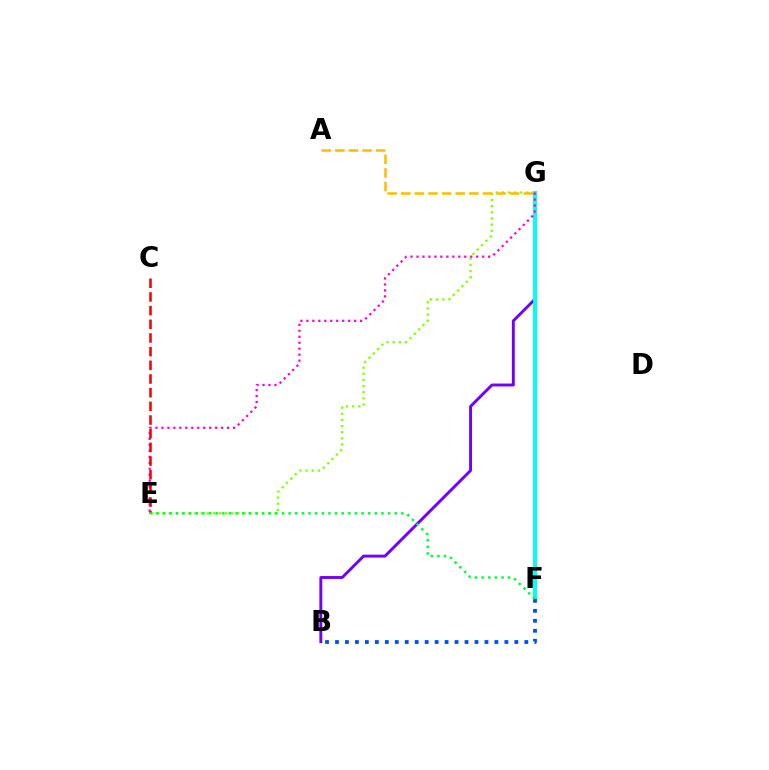{('B', 'G'): [{'color': '#7200ff', 'line_style': 'solid', 'thickness': 2.09}], ('E', 'G'): [{'color': '#84ff00', 'line_style': 'dotted', 'thickness': 1.67}, {'color': '#ff00cf', 'line_style': 'dotted', 'thickness': 1.62}], ('F', 'G'): [{'color': '#00fff6', 'line_style': 'solid', 'thickness': 2.89}], ('B', 'F'): [{'color': '#004bff', 'line_style': 'dotted', 'thickness': 2.71}], ('A', 'G'): [{'color': '#ffbd00', 'line_style': 'dashed', 'thickness': 1.85}], ('C', 'E'): [{'color': '#ff0000', 'line_style': 'dashed', 'thickness': 1.86}], ('E', 'F'): [{'color': '#00ff39', 'line_style': 'dotted', 'thickness': 1.8}]}